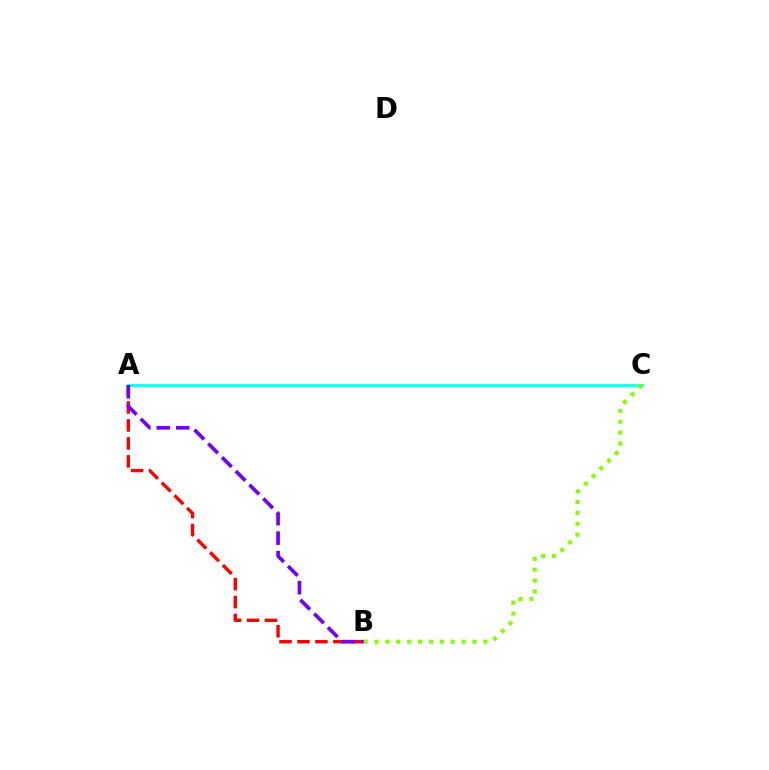{('A', 'B'): [{'color': '#ff0000', 'line_style': 'dashed', 'thickness': 2.44}, {'color': '#7200ff', 'line_style': 'dashed', 'thickness': 2.64}], ('A', 'C'): [{'color': '#00fff6', 'line_style': 'solid', 'thickness': 1.9}], ('B', 'C'): [{'color': '#84ff00', 'line_style': 'dotted', 'thickness': 2.96}]}